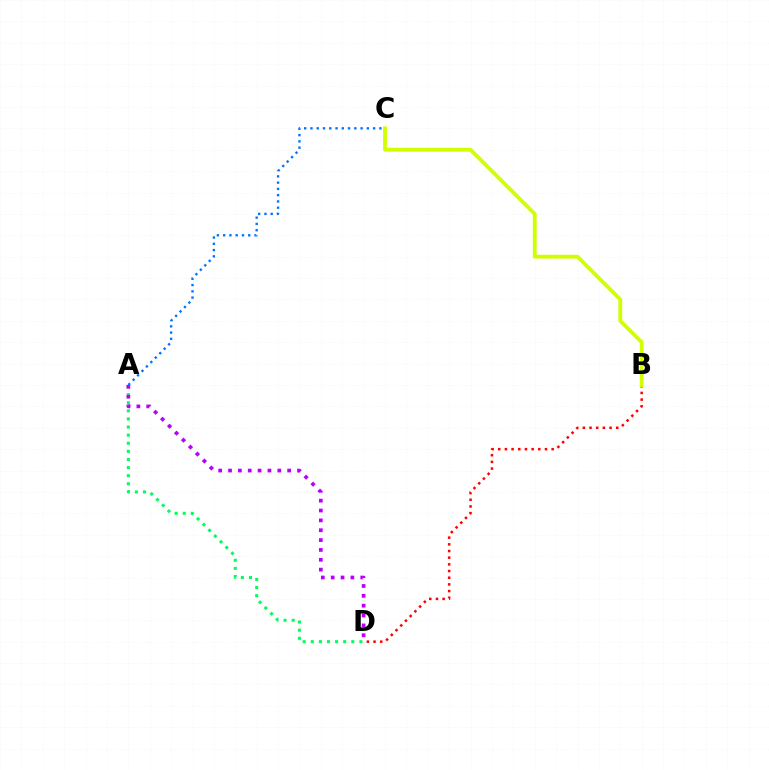{('A', 'D'): [{'color': '#00ff5c', 'line_style': 'dotted', 'thickness': 2.2}, {'color': '#b900ff', 'line_style': 'dotted', 'thickness': 2.68}], ('B', 'D'): [{'color': '#ff0000', 'line_style': 'dotted', 'thickness': 1.81}], ('A', 'C'): [{'color': '#0074ff', 'line_style': 'dotted', 'thickness': 1.7}], ('B', 'C'): [{'color': '#d1ff00', 'line_style': 'solid', 'thickness': 2.76}]}